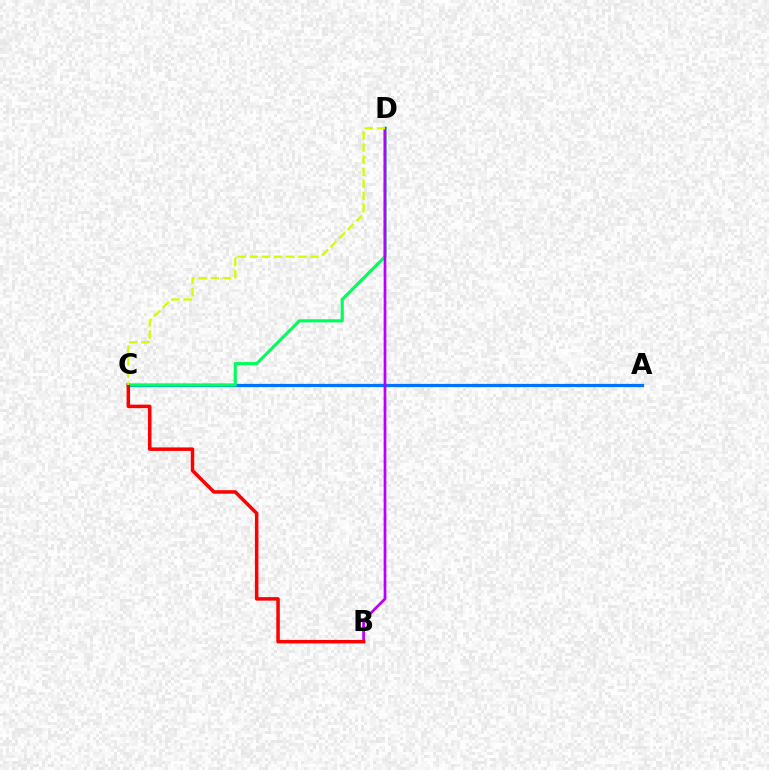{('A', 'C'): [{'color': '#0074ff', 'line_style': 'solid', 'thickness': 2.34}], ('C', 'D'): [{'color': '#00ff5c', 'line_style': 'solid', 'thickness': 2.26}, {'color': '#d1ff00', 'line_style': 'dashed', 'thickness': 1.65}], ('B', 'D'): [{'color': '#b900ff', 'line_style': 'solid', 'thickness': 1.95}], ('B', 'C'): [{'color': '#ff0000', 'line_style': 'solid', 'thickness': 2.52}]}